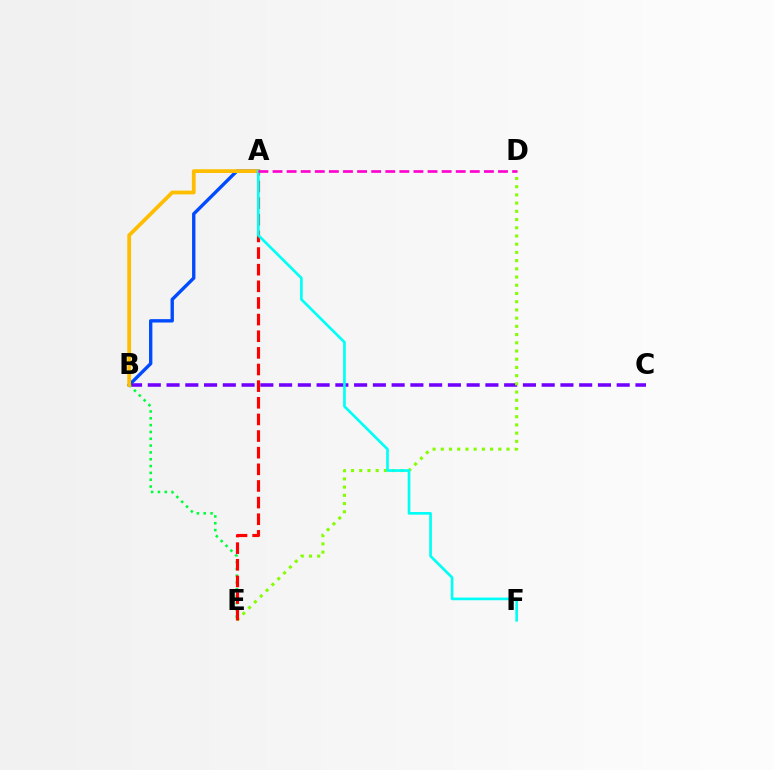{('B', 'C'): [{'color': '#7200ff', 'line_style': 'dashed', 'thickness': 2.55}], ('D', 'E'): [{'color': '#84ff00', 'line_style': 'dotted', 'thickness': 2.23}], ('A', 'B'): [{'color': '#004bff', 'line_style': 'solid', 'thickness': 2.43}, {'color': '#ffbd00', 'line_style': 'solid', 'thickness': 2.71}], ('B', 'E'): [{'color': '#00ff39', 'line_style': 'dotted', 'thickness': 1.85}], ('A', 'E'): [{'color': '#ff0000', 'line_style': 'dashed', 'thickness': 2.26}], ('A', 'F'): [{'color': '#00fff6', 'line_style': 'solid', 'thickness': 1.92}], ('A', 'D'): [{'color': '#ff00cf', 'line_style': 'dashed', 'thickness': 1.91}]}